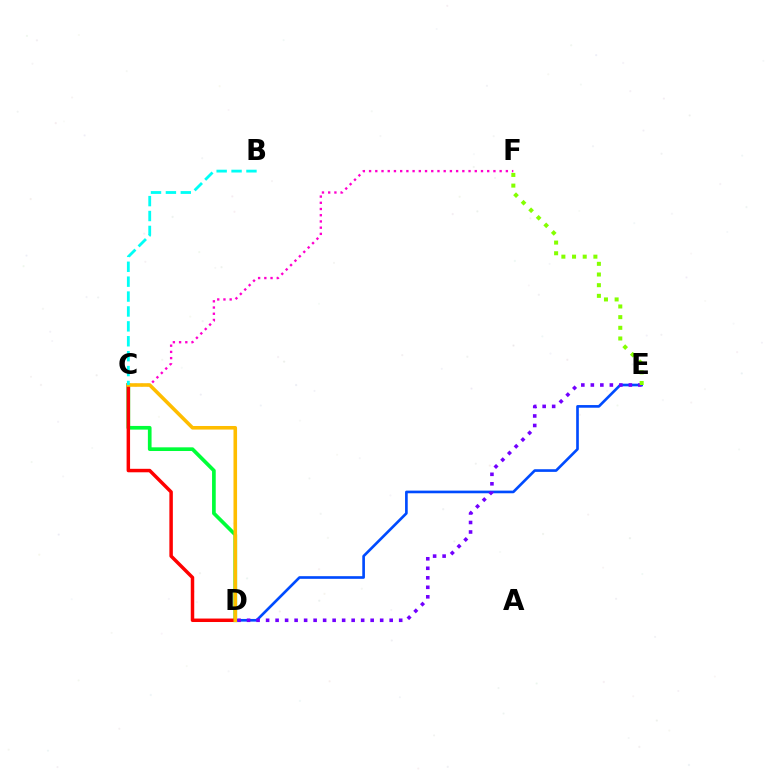{('D', 'E'): [{'color': '#004bff', 'line_style': 'solid', 'thickness': 1.91}, {'color': '#7200ff', 'line_style': 'dotted', 'thickness': 2.58}], ('C', 'D'): [{'color': '#00ff39', 'line_style': 'solid', 'thickness': 2.65}, {'color': '#ff0000', 'line_style': 'solid', 'thickness': 2.5}, {'color': '#ffbd00', 'line_style': 'solid', 'thickness': 2.58}], ('C', 'F'): [{'color': '#ff00cf', 'line_style': 'dotted', 'thickness': 1.69}], ('E', 'F'): [{'color': '#84ff00', 'line_style': 'dotted', 'thickness': 2.9}], ('B', 'C'): [{'color': '#00fff6', 'line_style': 'dashed', 'thickness': 2.02}]}